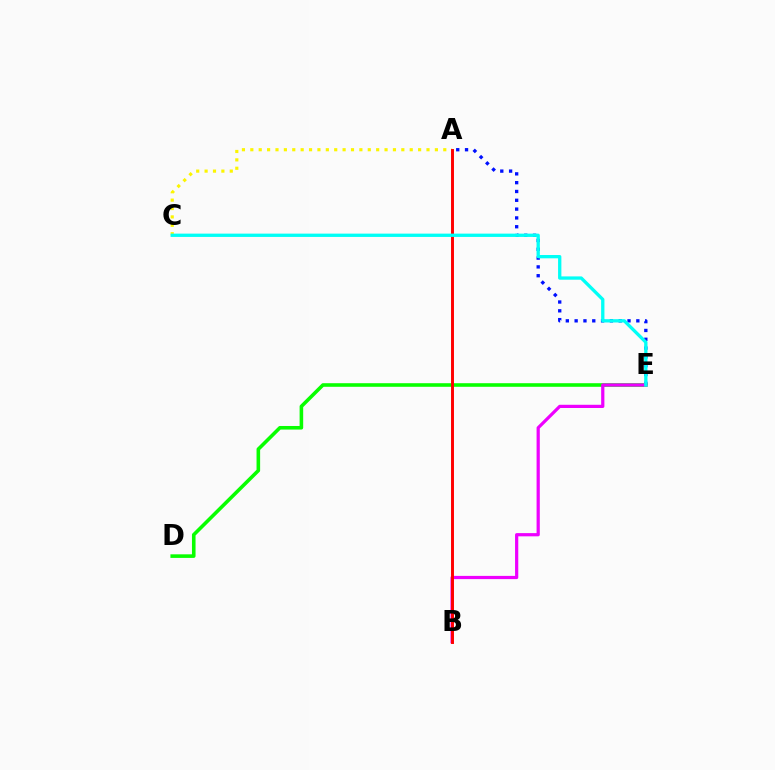{('A', 'E'): [{'color': '#0010ff', 'line_style': 'dotted', 'thickness': 2.39}], ('A', 'C'): [{'color': '#fcf500', 'line_style': 'dotted', 'thickness': 2.28}], ('D', 'E'): [{'color': '#08ff00', 'line_style': 'solid', 'thickness': 2.58}], ('B', 'E'): [{'color': '#ee00ff', 'line_style': 'solid', 'thickness': 2.32}], ('A', 'B'): [{'color': '#ff0000', 'line_style': 'solid', 'thickness': 2.12}], ('C', 'E'): [{'color': '#00fff6', 'line_style': 'solid', 'thickness': 2.38}]}